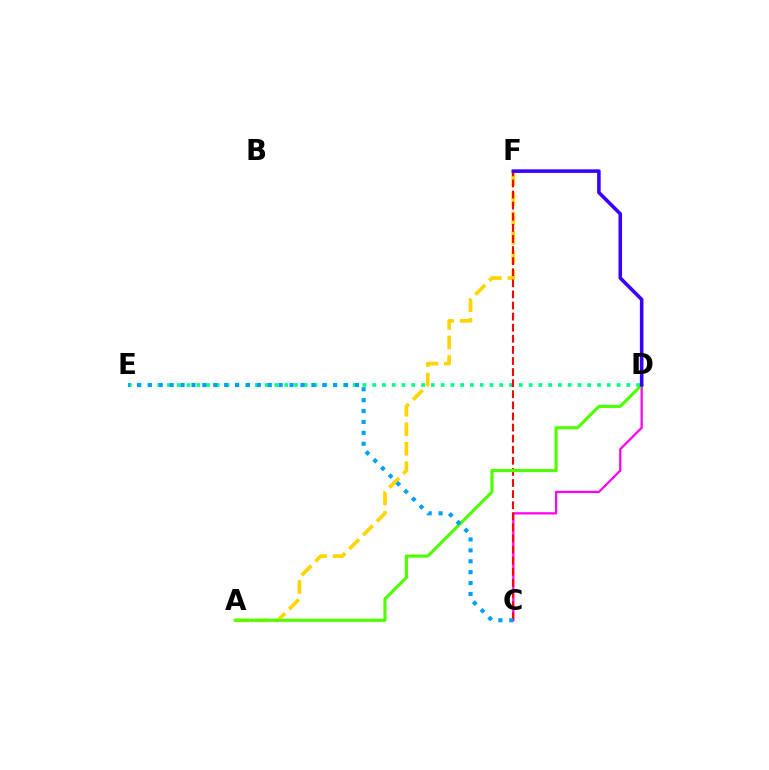{('A', 'F'): [{'color': '#ffd500', 'line_style': 'dashed', 'thickness': 2.65}], ('C', 'D'): [{'color': '#ff00ed', 'line_style': 'solid', 'thickness': 1.62}], ('D', 'E'): [{'color': '#00ff86', 'line_style': 'dotted', 'thickness': 2.66}], ('C', 'F'): [{'color': '#ff0000', 'line_style': 'dashed', 'thickness': 1.51}], ('A', 'D'): [{'color': '#4fff00', 'line_style': 'solid', 'thickness': 2.26}], ('C', 'E'): [{'color': '#009eff', 'line_style': 'dotted', 'thickness': 2.96}], ('D', 'F'): [{'color': '#3700ff', 'line_style': 'solid', 'thickness': 2.57}]}